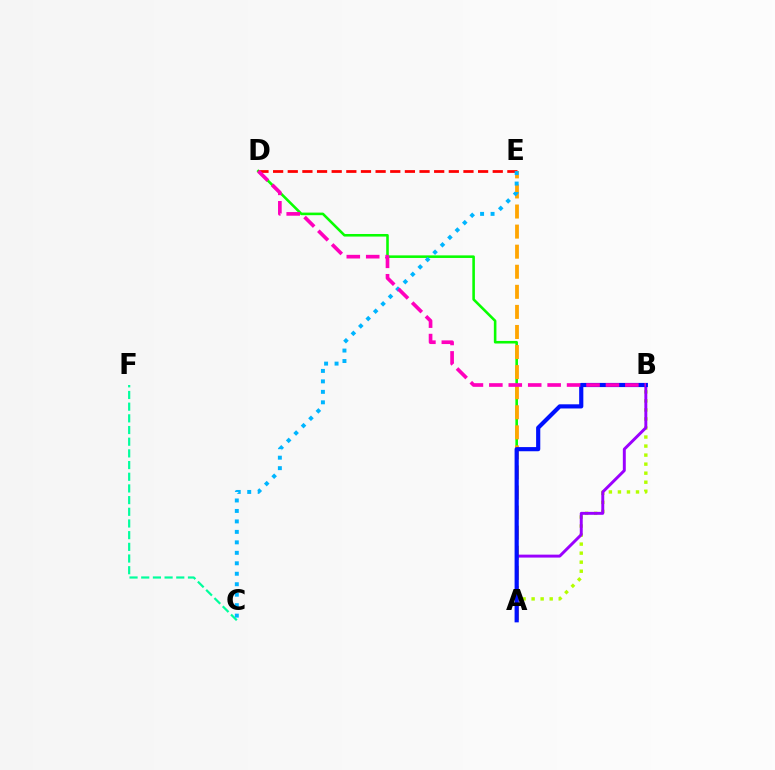{('A', 'D'): [{'color': '#08ff00', 'line_style': 'solid', 'thickness': 1.86}], ('C', 'F'): [{'color': '#00ff9d', 'line_style': 'dashed', 'thickness': 1.59}], ('A', 'B'): [{'color': '#b3ff00', 'line_style': 'dotted', 'thickness': 2.45}, {'color': '#9b00ff', 'line_style': 'solid', 'thickness': 2.12}, {'color': '#0010ff', 'line_style': 'solid', 'thickness': 3.0}], ('D', 'E'): [{'color': '#ff0000', 'line_style': 'dashed', 'thickness': 1.99}], ('A', 'E'): [{'color': '#ffa500', 'line_style': 'dashed', 'thickness': 2.73}], ('C', 'E'): [{'color': '#00b5ff', 'line_style': 'dotted', 'thickness': 2.84}], ('B', 'D'): [{'color': '#ff00bd', 'line_style': 'dashed', 'thickness': 2.64}]}